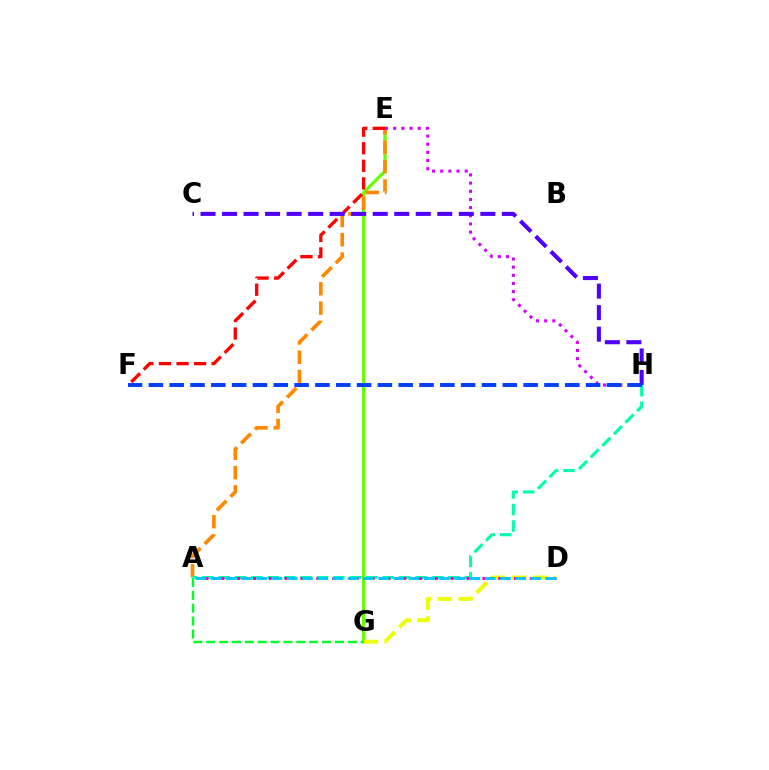{('E', 'G'): [{'color': '#66ff00', 'line_style': 'solid', 'thickness': 2.33}], ('A', 'E'): [{'color': '#ff8800', 'line_style': 'dashed', 'thickness': 2.62}], ('D', 'G'): [{'color': '#eeff00', 'line_style': 'dashed', 'thickness': 2.83}], ('E', 'H'): [{'color': '#d600ff', 'line_style': 'dotted', 'thickness': 2.22}], ('E', 'F'): [{'color': '#ff0000', 'line_style': 'dashed', 'thickness': 2.39}], ('A', 'G'): [{'color': '#00ff27', 'line_style': 'dashed', 'thickness': 1.75}], ('A', 'H'): [{'color': '#00ffaf', 'line_style': 'dashed', 'thickness': 2.23}], ('A', 'D'): [{'color': '#ff00a0', 'line_style': 'dotted', 'thickness': 2.15}, {'color': '#00c7ff', 'line_style': 'dashed', 'thickness': 2.07}], ('C', 'H'): [{'color': '#4f00ff', 'line_style': 'dashed', 'thickness': 2.92}], ('F', 'H'): [{'color': '#003fff', 'line_style': 'dashed', 'thickness': 2.83}]}